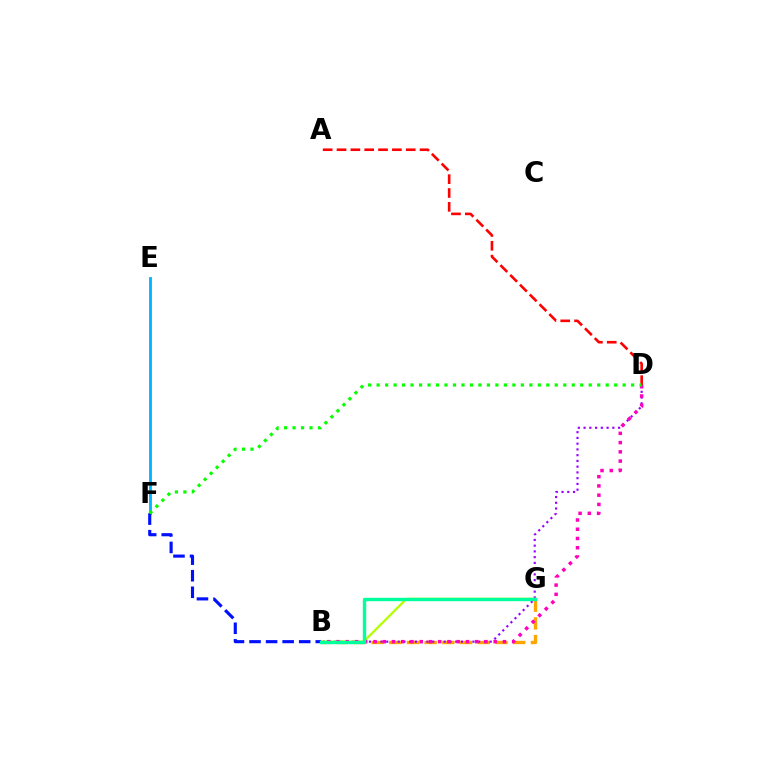{('B', 'G'): [{'color': '#ffa500', 'line_style': 'dashed', 'thickness': 2.41}, {'color': '#b3ff00', 'line_style': 'solid', 'thickness': 1.64}, {'color': '#00ff9d', 'line_style': 'solid', 'thickness': 2.43}], ('B', 'D'): [{'color': '#9b00ff', 'line_style': 'dotted', 'thickness': 1.56}, {'color': '#ff00bd', 'line_style': 'dotted', 'thickness': 2.51}], ('A', 'D'): [{'color': '#ff0000', 'line_style': 'dashed', 'thickness': 1.88}], ('E', 'F'): [{'color': '#00b5ff', 'line_style': 'solid', 'thickness': 2.05}], ('B', 'F'): [{'color': '#0010ff', 'line_style': 'dashed', 'thickness': 2.25}], ('D', 'F'): [{'color': '#08ff00', 'line_style': 'dotted', 'thickness': 2.31}]}